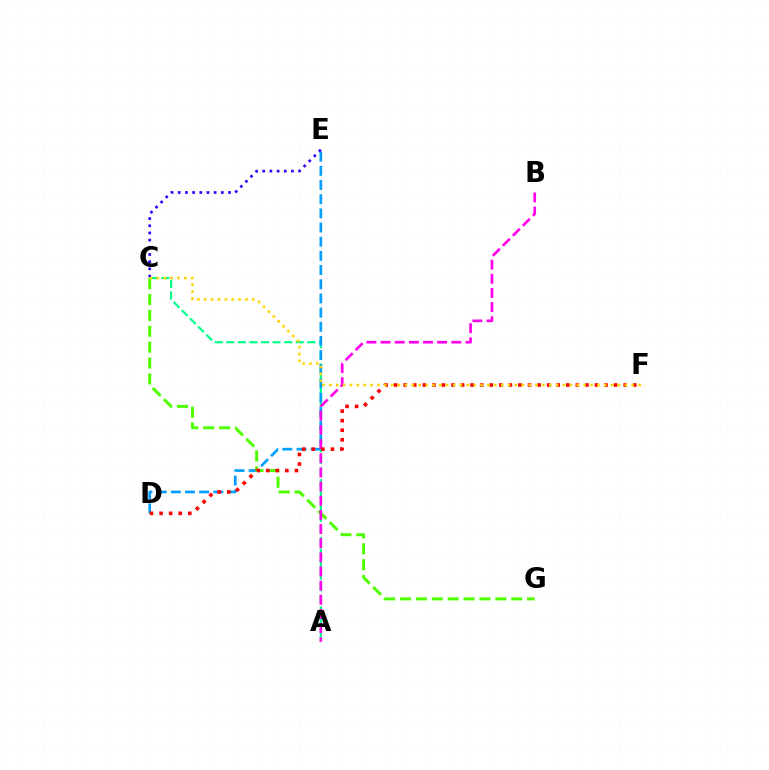{('A', 'C'): [{'color': '#00ff86', 'line_style': 'dashed', 'thickness': 1.57}], ('D', 'E'): [{'color': '#009eff', 'line_style': 'dashed', 'thickness': 1.93}], ('C', 'E'): [{'color': '#3700ff', 'line_style': 'dotted', 'thickness': 1.95}], ('C', 'G'): [{'color': '#4fff00', 'line_style': 'dashed', 'thickness': 2.16}], ('A', 'B'): [{'color': '#ff00ed', 'line_style': 'dashed', 'thickness': 1.92}], ('D', 'F'): [{'color': '#ff0000', 'line_style': 'dotted', 'thickness': 2.6}], ('C', 'F'): [{'color': '#ffd500', 'line_style': 'dotted', 'thickness': 1.87}]}